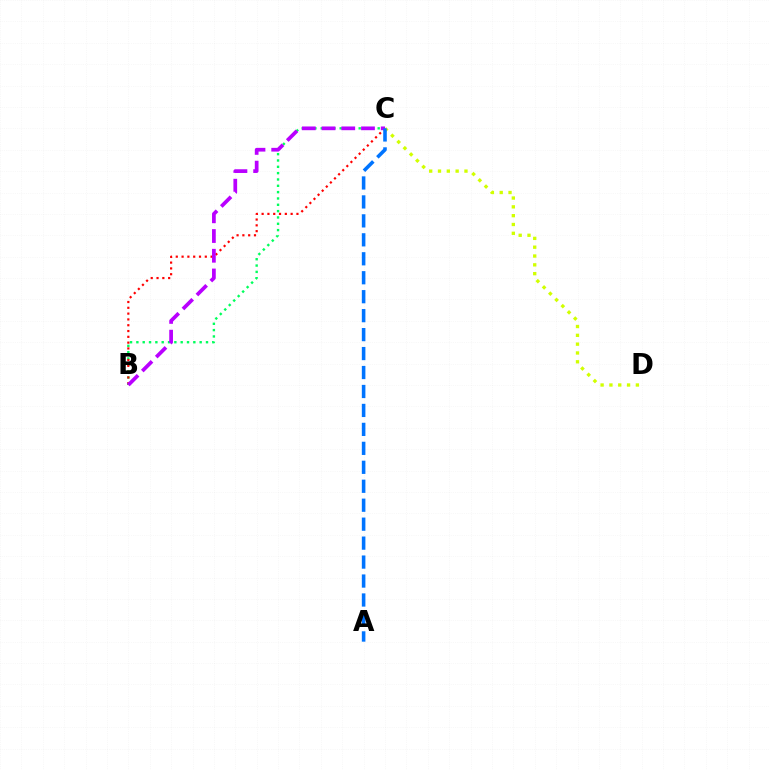{('B', 'C'): [{'color': '#00ff5c', 'line_style': 'dotted', 'thickness': 1.72}, {'color': '#ff0000', 'line_style': 'dotted', 'thickness': 1.58}, {'color': '#b900ff', 'line_style': 'dashed', 'thickness': 2.68}], ('C', 'D'): [{'color': '#d1ff00', 'line_style': 'dotted', 'thickness': 2.4}], ('A', 'C'): [{'color': '#0074ff', 'line_style': 'dashed', 'thickness': 2.58}]}